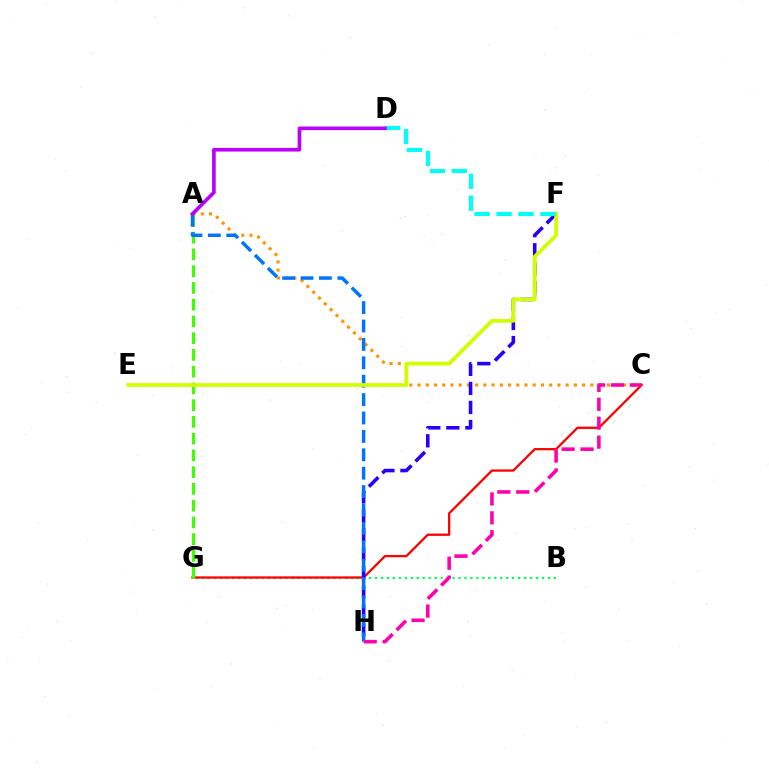{('B', 'G'): [{'color': '#00ff5c', 'line_style': 'dotted', 'thickness': 1.62}], ('C', 'G'): [{'color': '#ff0000', 'line_style': 'solid', 'thickness': 1.64}], ('A', 'C'): [{'color': '#ff9400', 'line_style': 'dotted', 'thickness': 2.24}], ('F', 'H'): [{'color': '#2500ff', 'line_style': 'dashed', 'thickness': 2.59}], ('A', 'G'): [{'color': '#3dff00', 'line_style': 'dashed', 'thickness': 2.28}], ('A', 'H'): [{'color': '#0074ff', 'line_style': 'dashed', 'thickness': 2.5}], ('E', 'F'): [{'color': '#d1ff00', 'line_style': 'solid', 'thickness': 2.72}], ('C', 'H'): [{'color': '#ff00ac', 'line_style': 'dashed', 'thickness': 2.57}], ('D', 'F'): [{'color': '#00fff6', 'line_style': 'dashed', 'thickness': 2.98}], ('A', 'D'): [{'color': '#b900ff', 'line_style': 'solid', 'thickness': 2.62}]}